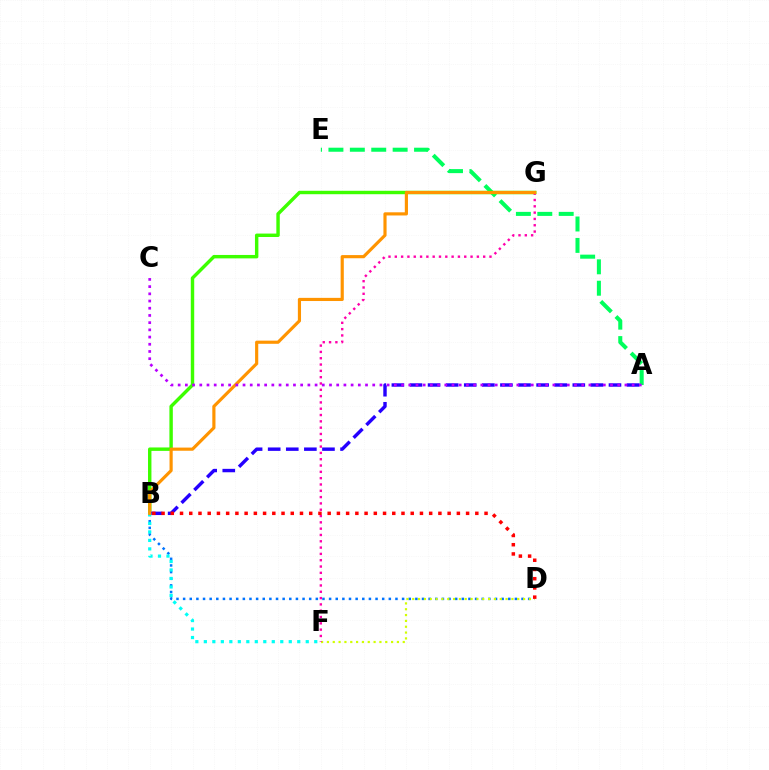{('B', 'D'): [{'color': '#0074ff', 'line_style': 'dotted', 'thickness': 1.8}, {'color': '#ff0000', 'line_style': 'dotted', 'thickness': 2.51}], ('D', 'F'): [{'color': '#d1ff00', 'line_style': 'dotted', 'thickness': 1.58}], ('A', 'E'): [{'color': '#00ff5c', 'line_style': 'dashed', 'thickness': 2.91}], ('B', 'G'): [{'color': '#3dff00', 'line_style': 'solid', 'thickness': 2.46}, {'color': '#ff9400', 'line_style': 'solid', 'thickness': 2.28}], ('F', 'G'): [{'color': '#ff00ac', 'line_style': 'dotted', 'thickness': 1.71}], ('A', 'B'): [{'color': '#2500ff', 'line_style': 'dashed', 'thickness': 2.46}], ('B', 'F'): [{'color': '#00fff6', 'line_style': 'dotted', 'thickness': 2.31}], ('A', 'C'): [{'color': '#b900ff', 'line_style': 'dotted', 'thickness': 1.96}]}